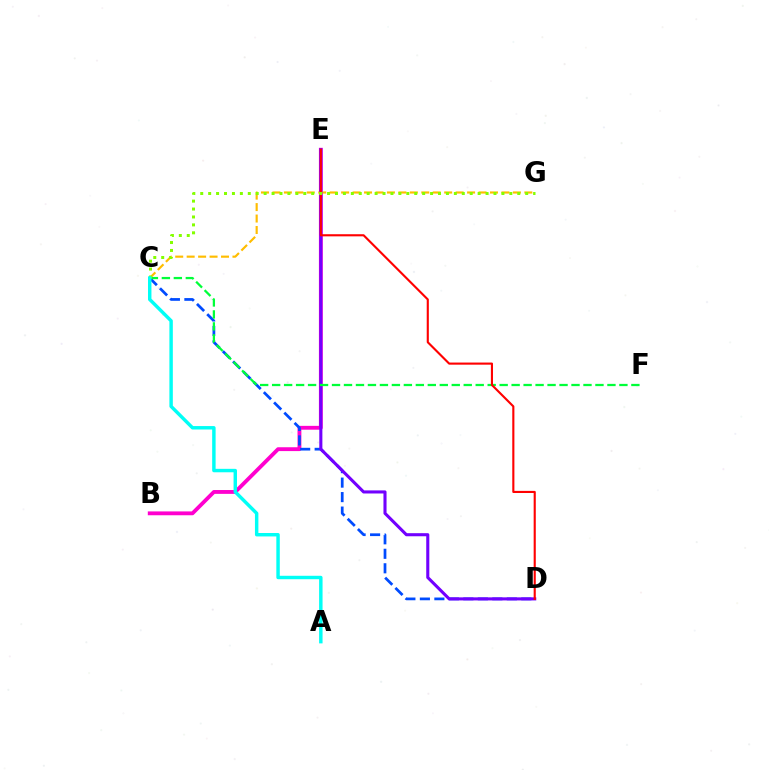{('B', 'E'): [{'color': '#ff00cf', 'line_style': 'solid', 'thickness': 2.77}], ('C', 'D'): [{'color': '#004bff', 'line_style': 'dashed', 'thickness': 1.97}], ('C', 'G'): [{'color': '#ffbd00', 'line_style': 'dashed', 'thickness': 1.56}, {'color': '#84ff00', 'line_style': 'dotted', 'thickness': 2.15}], ('D', 'E'): [{'color': '#7200ff', 'line_style': 'solid', 'thickness': 2.22}, {'color': '#ff0000', 'line_style': 'solid', 'thickness': 1.53}], ('C', 'F'): [{'color': '#00ff39', 'line_style': 'dashed', 'thickness': 1.63}], ('A', 'C'): [{'color': '#00fff6', 'line_style': 'solid', 'thickness': 2.48}]}